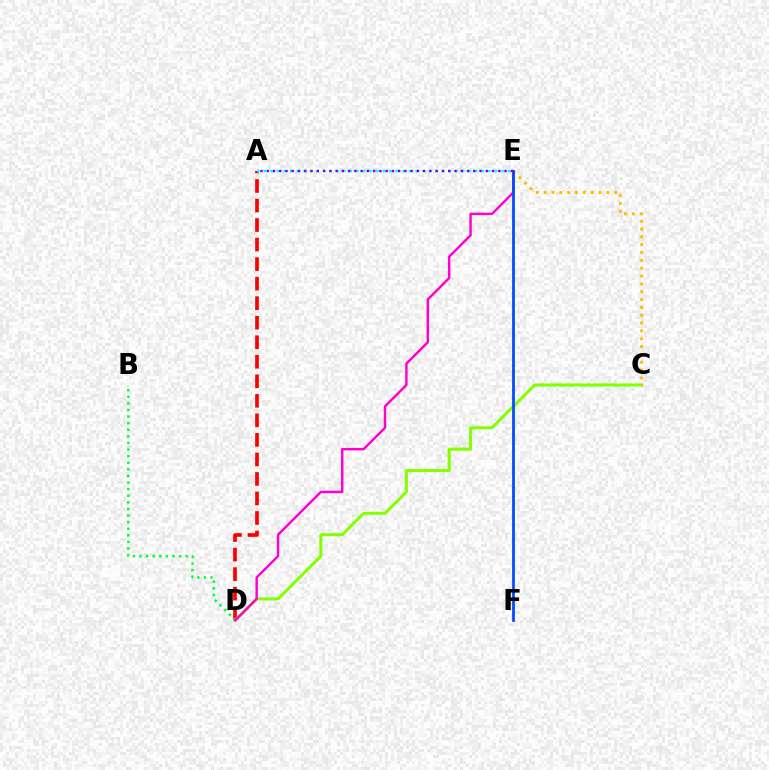{('A', 'D'): [{'color': '#ff0000', 'line_style': 'dashed', 'thickness': 2.65}], ('B', 'D'): [{'color': '#00ff39', 'line_style': 'dotted', 'thickness': 1.79}], ('C', 'D'): [{'color': '#84ff00', 'line_style': 'solid', 'thickness': 2.17}], ('D', 'E'): [{'color': '#ff00cf', 'line_style': 'solid', 'thickness': 1.75}], ('C', 'E'): [{'color': '#ffbd00', 'line_style': 'dotted', 'thickness': 2.13}], ('E', 'F'): [{'color': '#004bff', 'line_style': 'solid', 'thickness': 1.98}], ('A', 'E'): [{'color': '#00fff6', 'line_style': 'dotted', 'thickness': 1.79}, {'color': '#7200ff', 'line_style': 'dotted', 'thickness': 1.7}]}